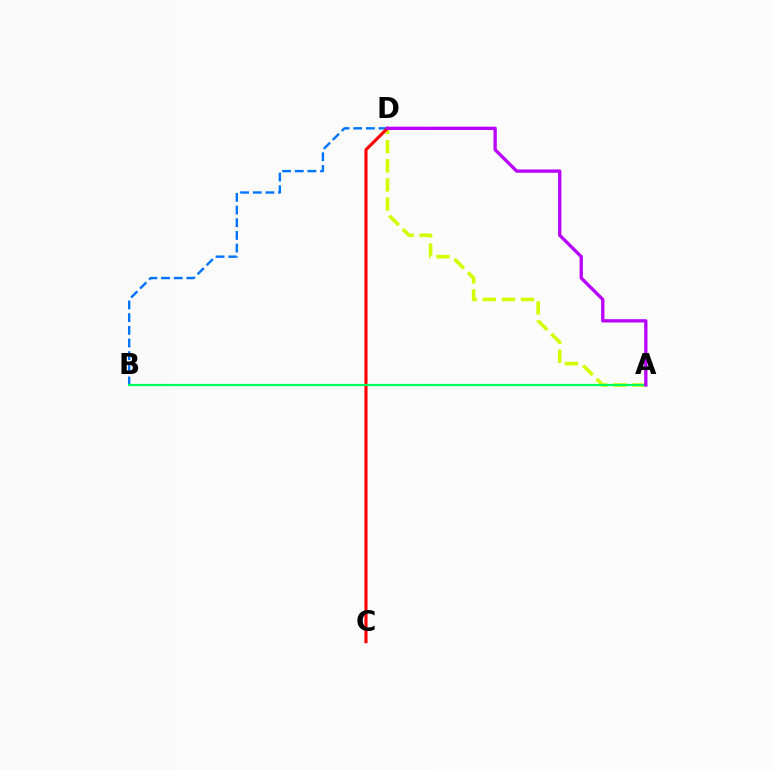{('B', 'D'): [{'color': '#0074ff', 'line_style': 'dashed', 'thickness': 1.72}], ('A', 'D'): [{'color': '#d1ff00', 'line_style': 'dashed', 'thickness': 2.6}, {'color': '#b900ff', 'line_style': 'solid', 'thickness': 2.37}], ('C', 'D'): [{'color': '#ff0000', 'line_style': 'solid', 'thickness': 2.24}], ('A', 'B'): [{'color': '#00ff5c', 'line_style': 'solid', 'thickness': 1.59}]}